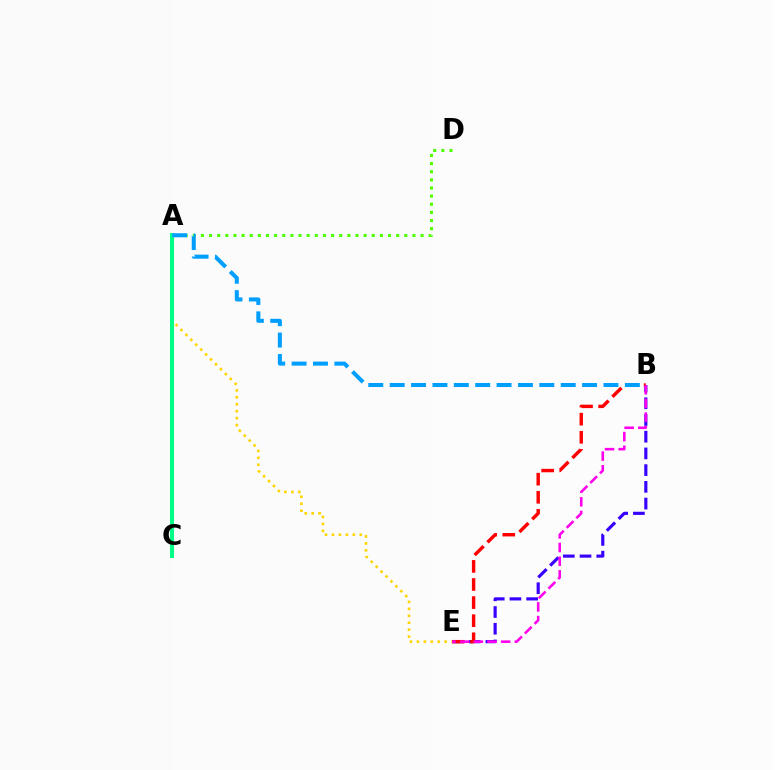{('A', 'E'): [{'color': '#ffd500', 'line_style': 'dotted', 'thickness': 1.89}], ('B', 'E'): [{'color': '#3700ff', 'line_style': 'dashed', 'thickness': 2.27}, {'color': '#ff0000', 'line_style': 'dashed', 'thickness': 2.46}, {'color': '#ff00ed', 'line_style': 'dashed', 'thickness': 1.86}], ('A', 'D'): [{'color': '#4fff00', 'line_style': 'dotted', 'thickness': 2.21}], ('A', 'C'): [{'color': '#00ff86', 'line_style': 'solid', 'thickness': 2.93}], ('A', 'B'): [{'color': '#009eff', 'line_style': 'dashed', 'thickness': 2.9}]}